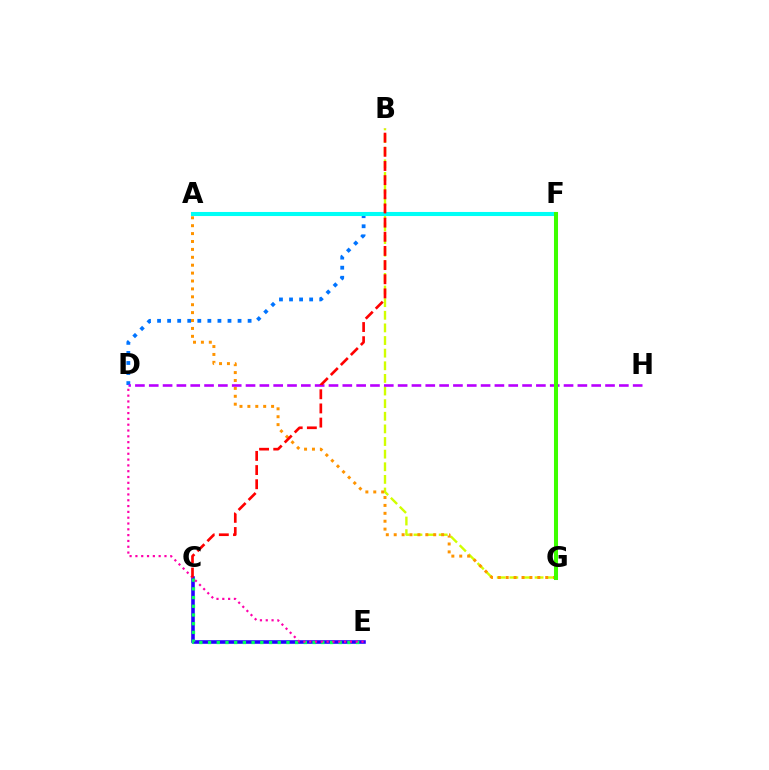{('D', 'F'): [{'color': '#0074ff', 'line_style': 'dotted', 'thickness': 2.73}], ('B', 'G'): [{'color': '#d1ff00', 'line_style': 'dashed', 'thickness': 1.71}], ('C', 'E'): [{'color': '#2500ff', 'line_style': 'solid', 'thickness': 2.58}, {'color': '#00ff5c', 'line_style': 'dotted', 'thickness': 2.37}], ('A', 'G'): [{'color': '#ff9400', 'line_style': 'dotted', 'thickness': 2.15}], ('A', 'F'): [{'color': '#00fff6', 'line_style': 'solid', 'thickness': 2.93}], ('D', 'E'): [{'color': '#ff00ac', 'line_style': 'dotted', 'thickness': 1.58}], ('D', 'H'): [{'color': '#b900ff', 'line_style': 'dashed', 'thickness': 1.88}], ('B', 'C'): [{'color': '#ff0000', 'line_style': 'dashed', 'thickness': 1.92}], ('F', 'G'): [{'color': '#3dff00', 'line_style': 'solid', 'thickness': 2.91}]}